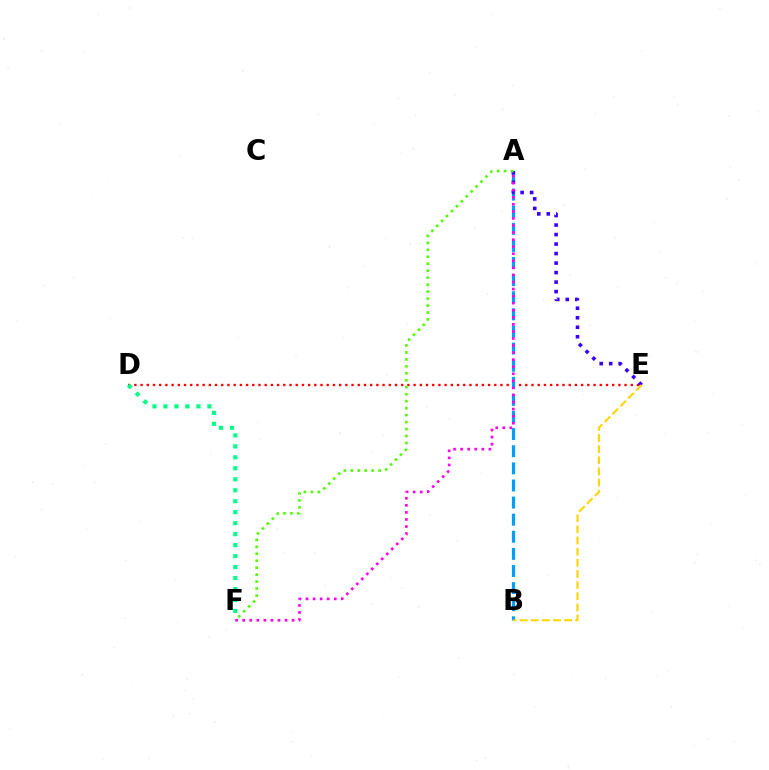{('D', 'E'): [{'color': '#ff0000', 'line_style': 'dotted', 'thickness': 1.69}], ('A', 'B'): [{'color': '#009eff', 'line_style': 'dashed', 'thickness': 2.32}], ('A', 'E'): [{'color': '#3700ff', 'line_style': 'dotted', 'thickness': 2.58}], ('D', 'F'): [{'color': '#00ff86', 'line_style': 'dotted', 'thickness': 2.98}], ('A', 'F'): [{'color': '#4fff00', 'line_style': 'dotted', 'thickness': 1.89}, {'color': '#ff00ed', 'line_style': 'dotted', 'thickness': 1.92}], ('B', 'E'): [{'color': '#ffd500', 'line_style': 'dashed', 'thickness': 1.51}]}